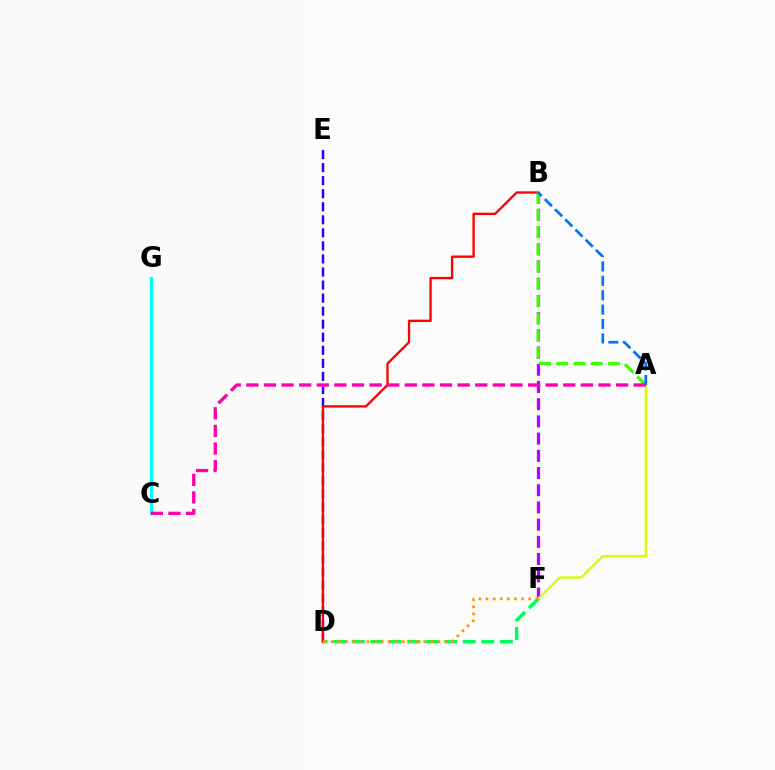{('B', 'F'): [{'color': '#b900ff', 'line_style': 'dashed', 'thickness': 2.34}], ('D', 'E'): [{'color': '#2500ff', 'line_style': 'dashed', 'thickness': 1.77}], ('C', 'G'): [{'color': '#00fff6', 'line_style': 'solid', 'thickness': 2.34}], ('B', 'D'): [{'color': '#ff0000', 'line_style': 'solid', 'thickness': 1.68}], ('A', 'B'): [{'color': '#3dff00', 'line_style': 'dashed', 'thickness': 2.35}, {'color': '#0074ff', 'line_style': 'dashed', 'thickness': 1.96}], ('A', 'F'): [{'color': '#d1ff00', 'line_style': 'solid', 'thickness': 1.67}], ('D', 'F'): [{'color': '#00ff5c', 'line_style': 'dashed', 'thickness': 2.52}, {'color': '#ff9400', 'line_style': 'dotted', 'thickness': 1.93}], ('A', 'C'): [{'color': '#ff00ac', 'line_style': 'dashed', 'thickness': 2.39}]}